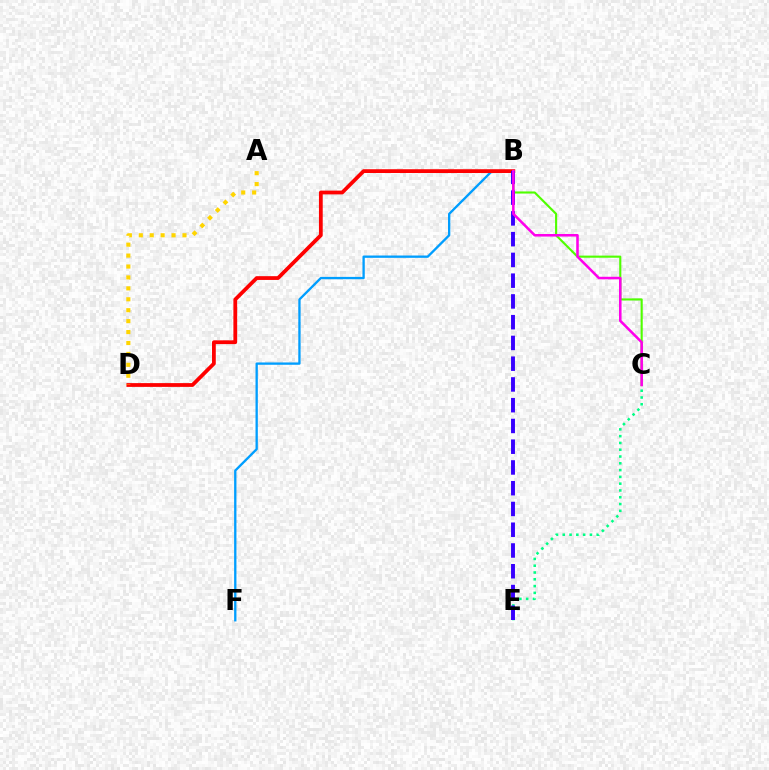{('B', 'F'): [{'color': '#009eff', 'line_style': 'solid', 'thickness': 1.67}], ('C', 'E'): [{'color': '#00ff86', 'line_style': 'dotted', 'thickness': 1.84}], ('B', 'D'): [{'color': '#ff0000', 'line_style': 'solid', 'thickness': 2.72}], ('B', 'C'): [{'color': '#4fff00', 'line_style': 'solid', 'thickness': 1.53}, {'color': '#ff00ed', 'line_style': 'solid', 'thickness': 1.84}], ('B', 'E'): [{'color': '#3700ff', 'line_style': 'dashed', 'thickness': 2.82}], ('A', 'D'): [{'color': '#ffd500', 'line_style': 'dotted', 'thickness': 2.97}]}